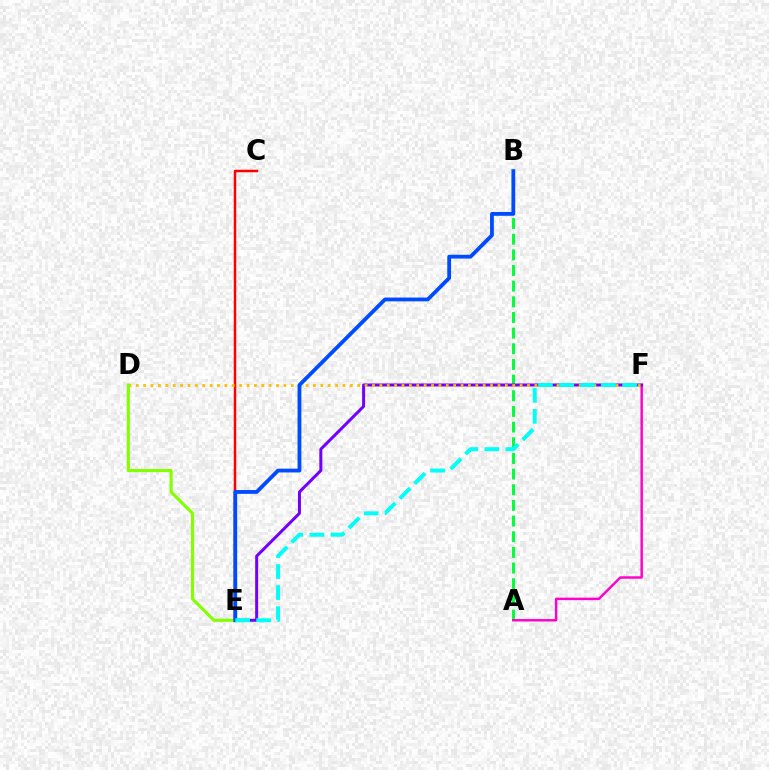{('A', 'B'): [{'color': '#00ff39', 'line_style': 'dashed', 'thickness': 2.13}], ('A', 'F'): [{'color': '#ff00cf', 'line_style': 'solid', 'thickness': 1.77}], ('E', 'F'): [{'color': '#7200ff', 'line_style': 'solid', 'thickness': 2.16}, {'color': '#00fff6', 'line_style': 'dashed', 'thickness': 2.86}], ('C', 'E'): [{'color': '#ff0000', 'line_style': 'solid', 'thickness': 1.79}], ('D', 'F'): [{'color': '#ffbd00', 'line_style': 'dotted', 'thickness': 2.01}], ('D', 'E'): [{'color': '#84ff00', 'line_style': 'solid', 'thickness': 2.26}], ('B', 'E'): [{'color': '#004bff', 'line_style': 'solid', 'thickness': 2.74}]}